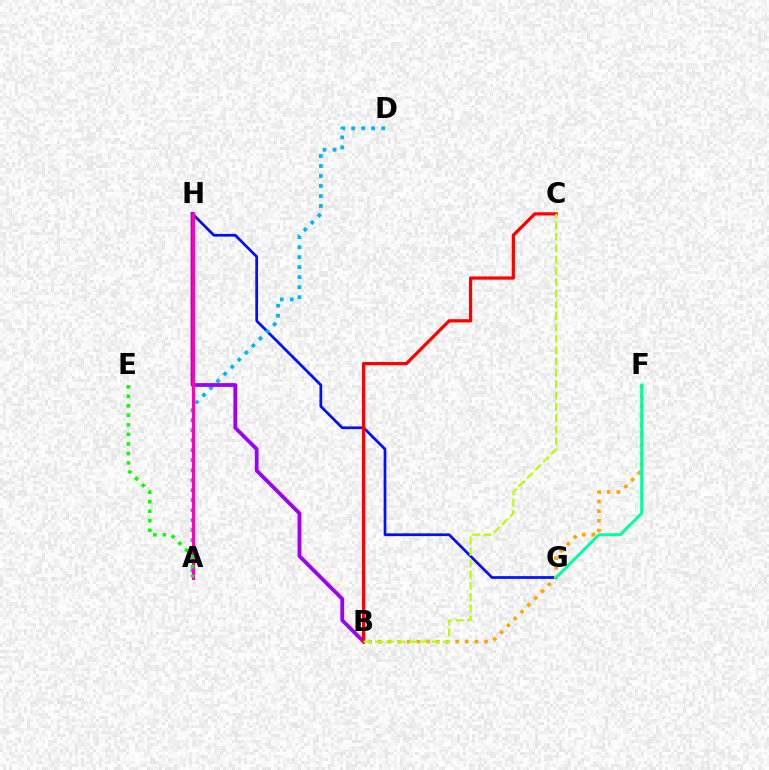{('G', 'H'): [{'color': '#0010ff', 'line_style': 'solid', 'thickness': 1.96}], ('A', 'D'): [{'color': '#00b5ff', 'line_style': 'dotted', 'thickness': 2.72}], ('B', 'H'): [{'color': '#9b00ff', 'line_style': 'solid', 'thickness': 2.72}], ('B', 'C'): [{'color': '#ff0000', 'line_style': 'solid', 'thickness': 2.33}, {'color': '#b3ff00', 'line_style': 'dashed', 'thickness': 1.54}], ('B', 'F'): [{'color': '#ffa500', 'line_style': 'dotted', 'thickness': 2.63}], ('F', 'G'): [{'color': '#00ff9d', 'line_style': 'solid', 'thickness': 2.11}], ('A', 'H'): [{'color': '#ff00bd', 'line_style': 'solid', 'thickness': 2.22}], ('A', 'E'): [{'color': '#08ff00', 'line_style': 'dotted', 'thickness': 2.59}]}